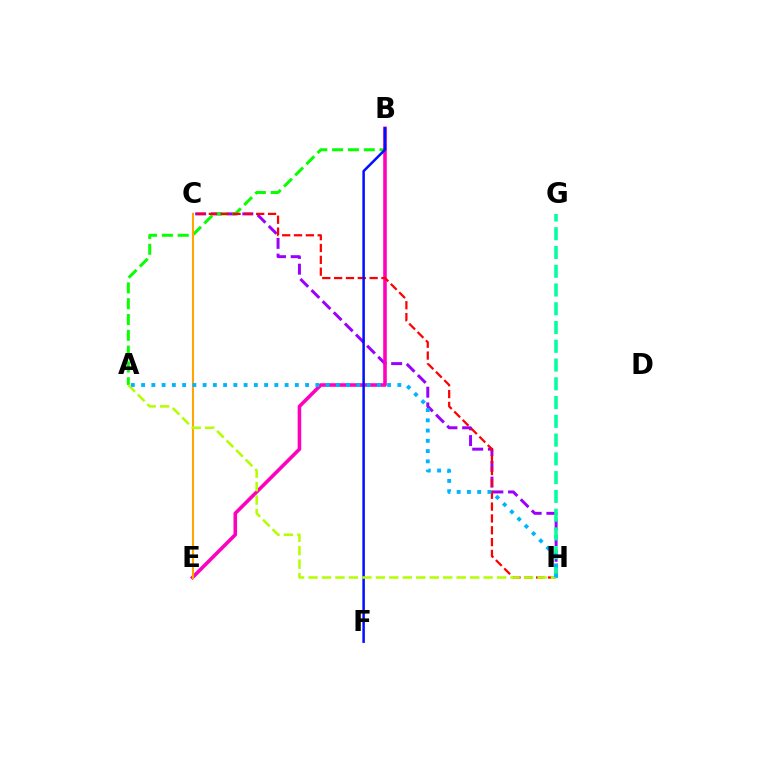{('C', 'H'): [{'color': '#9b00ff', 'line_style': 'dashed', 'thickness': 2.14}, {'color': '#ff0000', 'line_style': 'dashed', 'thickness': 1.61}], ('A', 'B'): [{'color': '#08ff00', 'line_style': 'dashed', 'thickness': 2.15}], ('G', 'H'): [{'color': '#00ff9d', 'line_style': 'dashed', 'thickness': 2.55}], ('B', 'E'): [{'color': '#ff00bd', 'line_style': 'solid', 'thickness': 2.57}], ('B', 'F'): [{'color': '#0010ff', 'line_style': 'solid', 'thickness': 1.81}], ('C', 'E'): [{'color': '#ffa500', 'line_style': 'solid', 'thickness': 1.5}], ('A', 'H'): [{'color': '#b3ff00', 'line_style': 'dashed', 'thickness': 1.83}, {'color': '#00b5ff', 'line_style': 'dotted', 'thickness': 2.78}]}